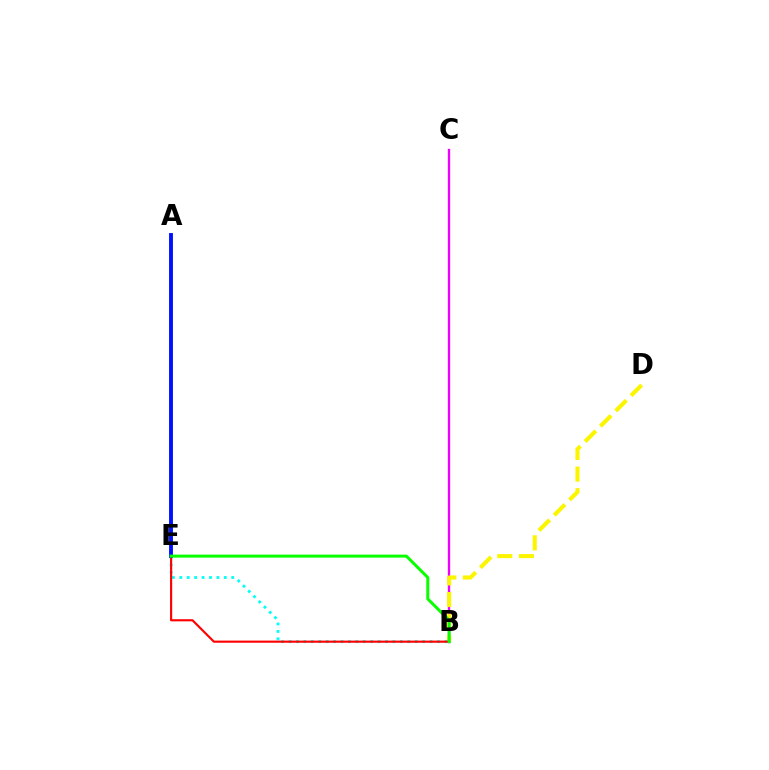{('B', 'C'): [{'color': '#ee00ff', 'line_style': 'solid', 'thickness': 1.68}], ('B', 'E'): [{'color': '#00fff6', 'line_style': 'dotted', 'thickness': 2.02}, {'color': '#ff0000', 'line_style': 'solid', 'thickness': 1.54}, {'color': '#08ff00', 'line_style': 'solid', 'thickness': 2.16}], ('B', 'D'): [{'color': '#fcf500', 'line_style': 'dashed', 'thickness': 2.94}], ('A', 'E'): [{'color': '#0010ff', 'line_style': 'solid', 'thickness': 2.79}]}